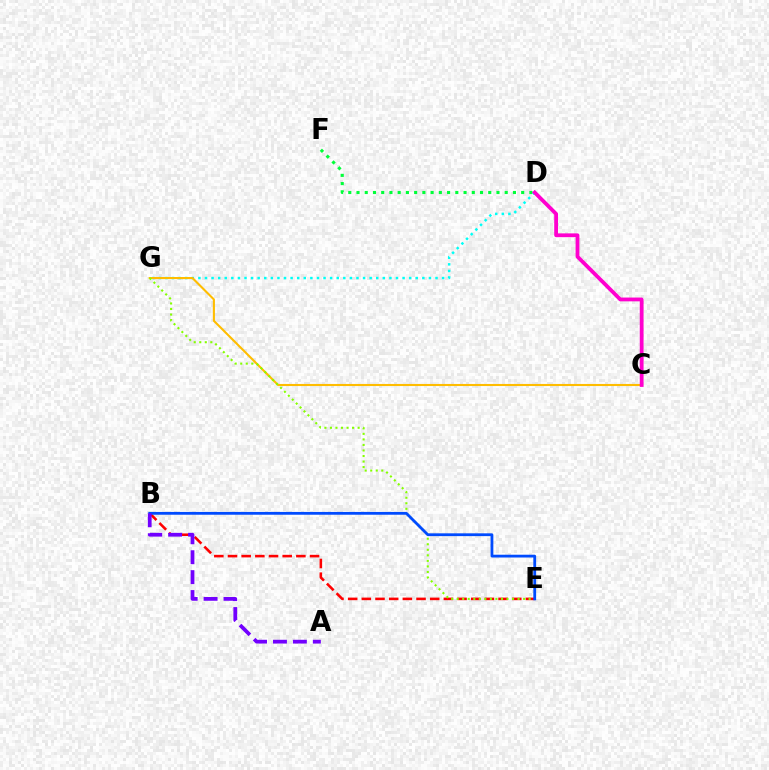{('D', 'F'): [{'color': '#00ff39', 'line_style': 'dotted', 'thickness': 2.24}], ('B', 'E'): [{'color': '#ff0000', 'line_style': 'dashed', 'thickness': 1.86}, {'color': '#004bff', 'line_style': 'solid', 'thickness': 2.01}], ('D', 'G'): [{'color': '#00fff6', 'line_style': 'dotted', 'thickness': 1.79}], ('C', 'G'): [{'color': '#ffbd00', 'line_style': 'solid', 'thickness': 1.51}], ('E', 'G'): [{'color': '#84ff00', 'line_style': 'dotted', 'thickness': 1.5}], ('C', 'D'): [{'color': '#ff00cf', 'line_style': 'solid', 'thickness': 2.74}], ('A', 'B'): [{'color': '#7200ff', 'line_style': 'dashed', 'thickness': 2.71}]}